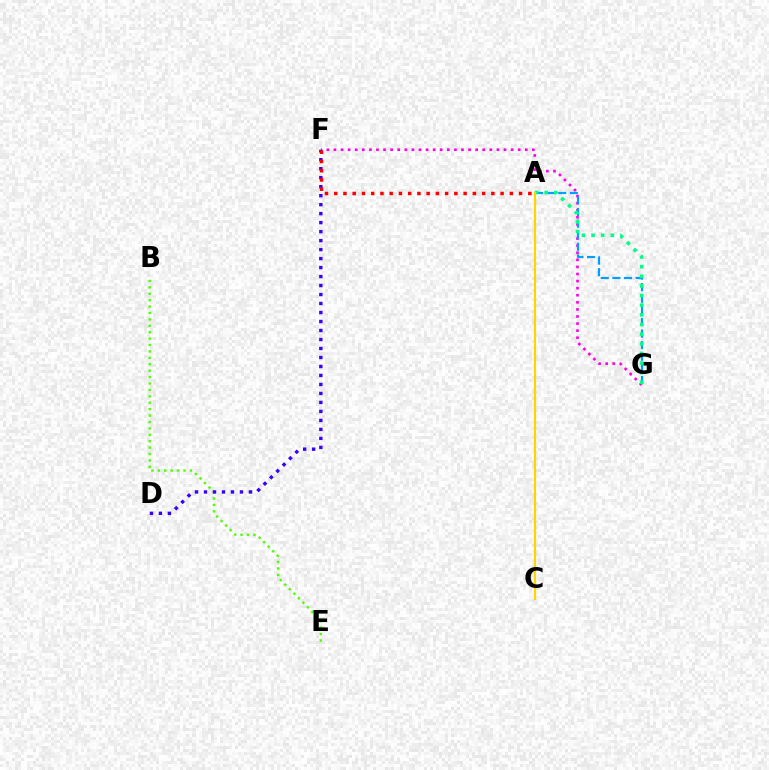{('F', 'G'): [{'color': '#ff00ed', 'line_style': 'dotted', 'thickness': 1.93}], ('A', 'G'): [{'color': '#009eff', 'line_style': 'dashed', 'thickness': 1.58}, {'color': '#00ff86', 'line_style': 'dotted', 'thickness': 2.62}], ('B', 'E'): [{'color': '#4fff00', 'line_style': 'dotted', 'thickness': 1.74}], ('D', 'F'): [{'color': '#3700ff', 'line_style': 'dotted', 'thickness': 2.44}], ('A', 'F'): [{'color': '#ff0000', 'line_style': 'dotted', 'thickness': 2.51}], ('A', 'C'): [{'color': '#ffd500', 'line_style': 'solid', 'thickness': 1.55}]}